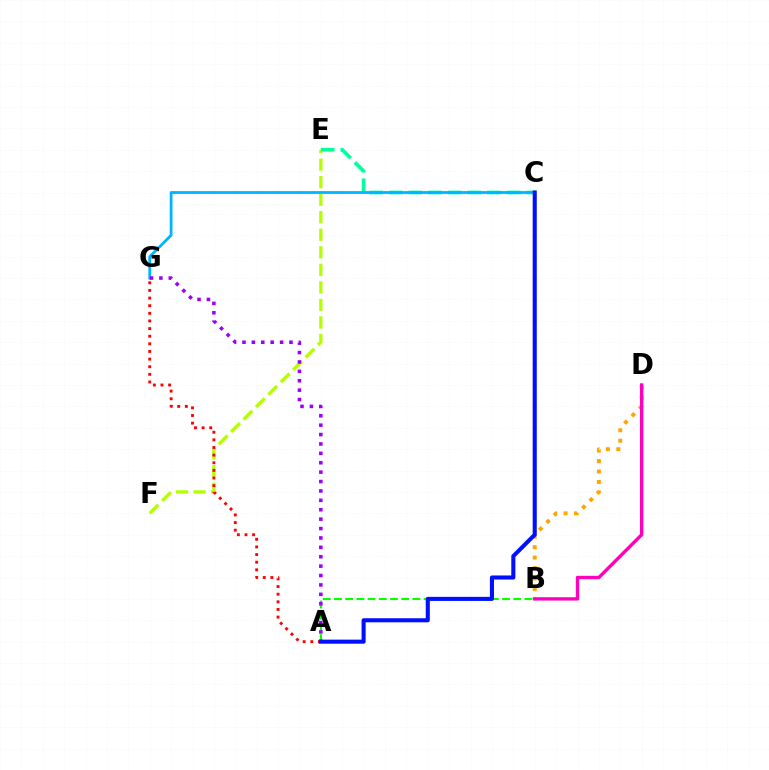{('B', 'D'): [{'color': '#ffa500', 'line_style': 'dotted', 'thickness': 2.83}, {'color': '#ff00bd', 'line_style': 'solid', 'thickness': 2.42}], ('E', 'F'): [{'color': '#b3ff00', 'line_style': 'dashed', 'thickness': 2.38}], ('A', 'B'): [{'color': '#08ff00', 'line_style': 'dashed', 'thickness': 1.52}], ('C', 'E'): [{'color': '#00ff9d', 'line_style': 'dashed', 'thickness': 2.67}], ('A', 'G'): [{'color': '#ff0000', 'line_style': 'dotted', 'thickness': 2.07}, {'color': '#9b00ff', 'line_style': 'dotted', 'thickness': 2.55}], ('C', 'G'): [{'color': '#00b5ff', 'line_style': 'solid', 'thickness': 2.0}], ('A', 'C'): [{'color': '#0010ff', 'line_style': 'solid', 'thickness': 2.93}]}